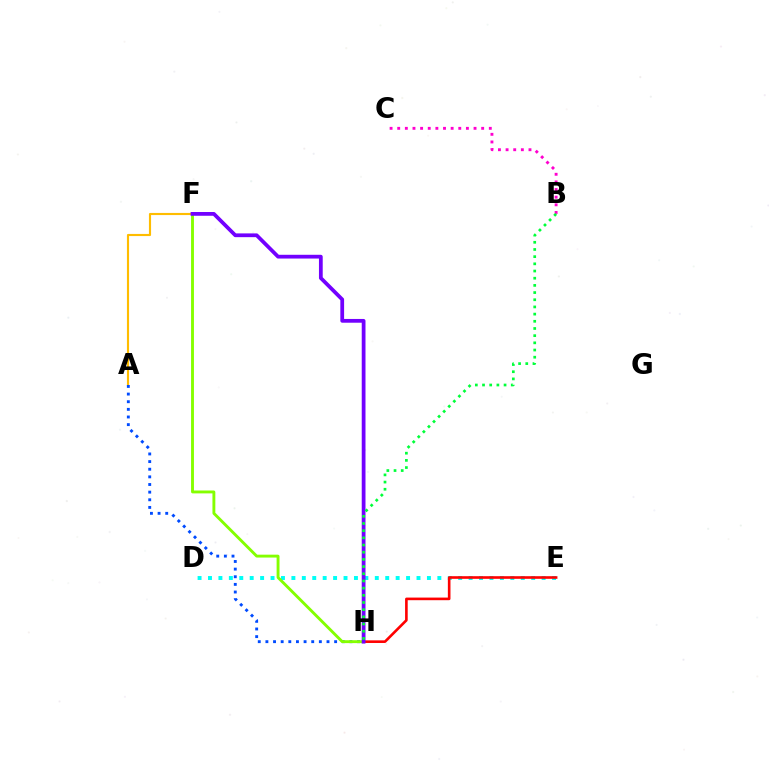{('D', 'E'): [{'color': '#00fff6', 'line_style': 'dotted', 'thickness': 2.83}], ('A', 'F'): [{'color': '#ffbd00', 'line_style': 'solid', 'thickness': 1.54}], ('E', 'H'): [{'color': '#ff0000', 'line_style': 'solid', 'thickness': 1.89}], ('A', 'H'): [{'color': '#004bff', 'line_style': 'dotted', 'thickness': 2.07}], ('F', 'H'): [{'color': '#84ff00', 'line_style': 'solid', 'thickness': 2.08}, {'color': '#7200ff', 'line_style': 'solid', 'thickness': 2.71}], ('B', 'C'): [{'color': '#ff00cf', 'line_style': 'dotted', 'thickness': 2.07}], ('B', 'H'): [{'color': '#00ff39', 'line_style': 'dotted', 'thickness': 1.95}]}